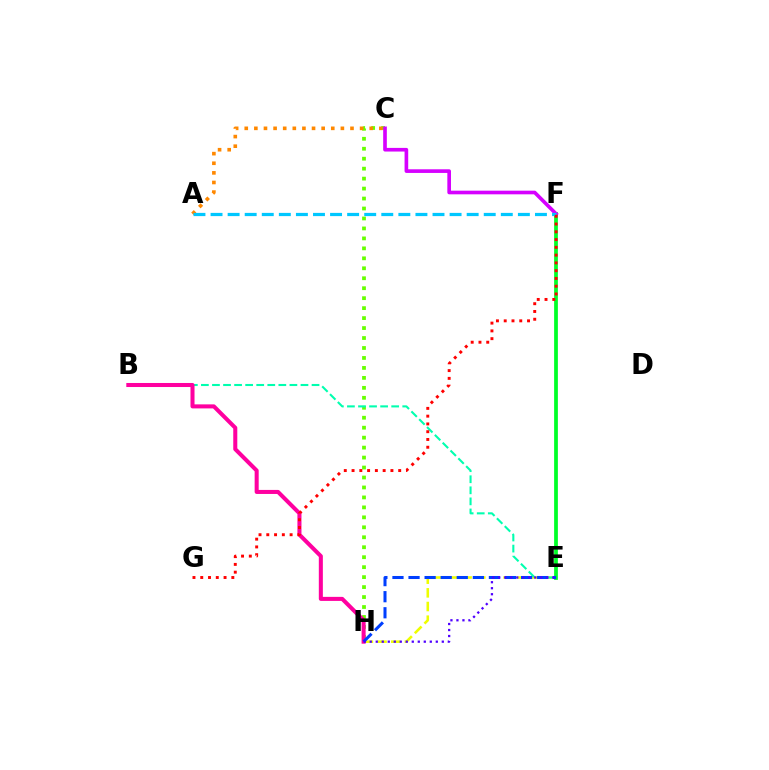{('E', 'H'): [{'color': '#eeff00', 'line_style': 'dashed', 'thickness': 1.86}, {'color': '#003fff', 'line_style': 'dashed', 'thickness': 2.18}, {'color': '#4f00ff', 'line_style': 'dotted', 'thickness': 1.63}], ('C', 'H'): [{'color': '#66ff00', 'line_style': 'dotted', 'thickness': 2.71}], ('B', 'E'): [{'color': '#00ffaf', 'line_style': 'dashed', 'thickness': 1.5}], ('A', 'C'): [{'color': '#ff8800', 'line_style': 'dotted', 'thickness': 2.61}], ('B', 'H'): [{'color': '#ff00a0', 'line_style': 'solid', 'thickness': 2.91}], ('E', 'F'): [{'color': '#00ff27', 'line_style': 'solid', 'thickness': 2.7}], ('C', 'F'): [{'color': '#d600ff', 'line_style': 'solid', 'thickness': 2.63}], ('A', 'F'): [{'color': '#00c7ff', 'line_style': 'dashed', 'thickness': 2.32}], ('F', 'G'): [{'color': '#ff0000', 'line_style': 'dotted', 'thickness': 2.11}]}